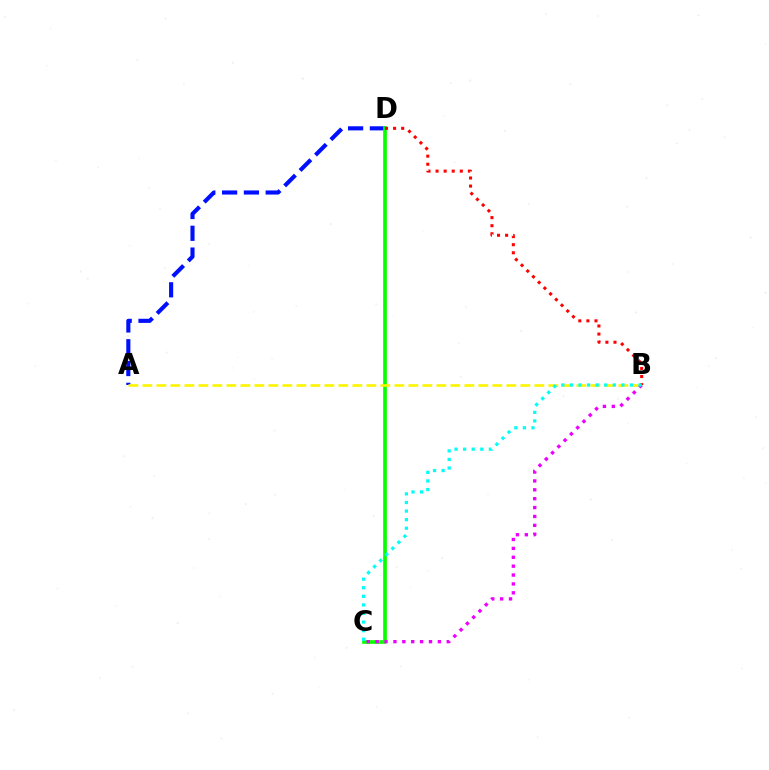{('A', 'D'): [{'color': '#0010ff', 'line_style': 'dashed', 'thickness': 2.96}], ('C', 'D'): [{'color': '#08ff00', 'line_style': 'solid', 'thickness': 2.65}], ('A', 'B'): [{'color': '#fcf500', 'line_style': 'dashed', 'thickness': 1.9}], ('B', 'D'): [{'color': '#ff0000', 'line_style': 'dotted', 'thickness': 2.19}], ('B', 'C'): [{'color': '#ee00ff', 'line_style': 'dotted', 'thickness': 2.41}, {'color': '#00fff6', 'line_style': 'dotted', 'thickness': 2.33}]}